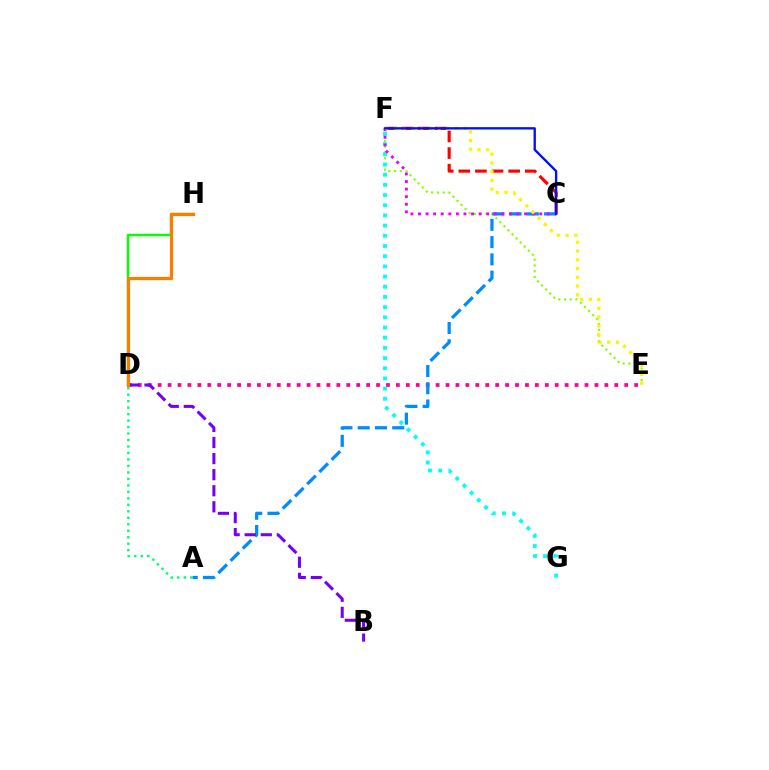{('E', 'F'): [{'color': '#84ff00', 'line_style': 'dotted', 'thickness': 1.56}, {'color': '#fcf500', 'line_style': 'dotted', 'thickness': 2.38}], ('F', 'G'): [{'color': '#00fff6', 'line_style': 'dotted', 'thickness': 2.77}], ('D', 'H'): [{'color': '#08ff00', 'line_style': 'solid', 'thickness': 1.78}, {'color': '#ff7c00', 'line_style': 'solid', 'thickness': 2.28}], ('C', 'F'): [{'color': '#ff0000', 'line_style': 'dashed', 'thickness': 2.26}, {'color': '#ee00ff', 'line_style': 'dotted', 'thickness': 2.06}, {'color': '#0010ff', 'line_style': 'solid', 'thickness': 1.69}], ('D', 'E'): [{'color': '#ff0094', 'line_style': 'dotted', 'thickness': 2.7}], ('A', 'C'): [{'color': '#008cff', 'line_style': 'dashed', 'thickness': 2.35}], ('B', 'D'): [{'color': '#7200ff', 'line_style': 'dashed', 'thickness': 2.18}], ('A', 'D'): [{'color': '#00ff74', 'line_style': 'dotted', 'thickness': 1.76}]}